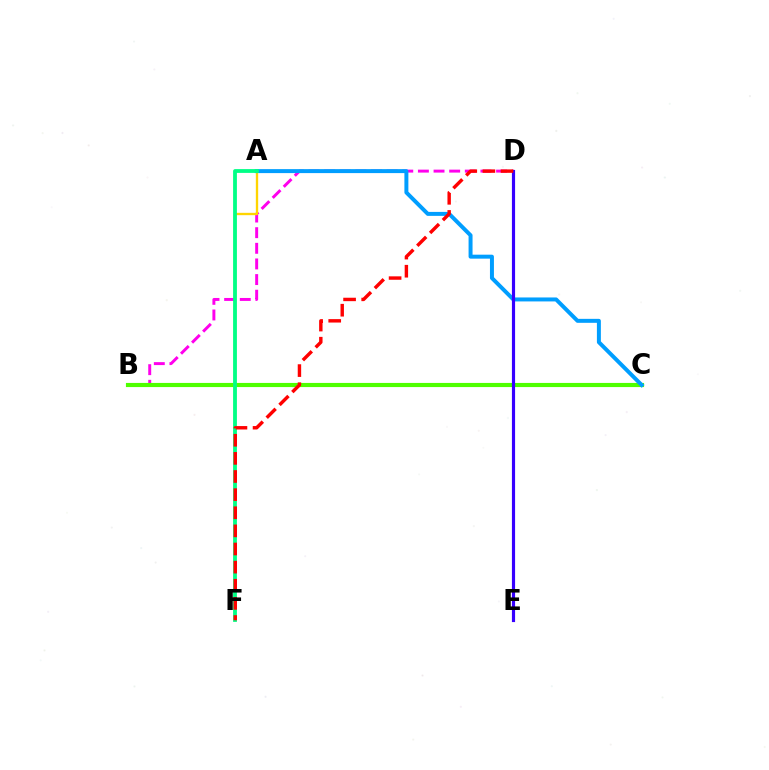{('B', 'D'): [{'color': '#ff00ed', 'line_style': 'dashed', 'thickness': 2.12}], ('B', 'C'): [{'color': '#4fff00', 'line_style': 'solid', 'thickness': 2.98}], ('A', 'F'): [{'color': '#ffd500', 'line_style': 'solid', 'thickness': 1.68}, {'color': '#00ff86', 'line_style': 'solid', 'thickness': 2.73}], ('A', 'C'): [{'color': '#009eff', 'line_style': 'solid', 'thickness': 2.86}], ('D', 'E'): [{'color': '#3700ff', 'line_style': 'solid', 'thickness': 2.28}], ('D', 'F'): [{'color': '#ff0000', 'line_style': 'dashed', 'thickness': 2.46}]}